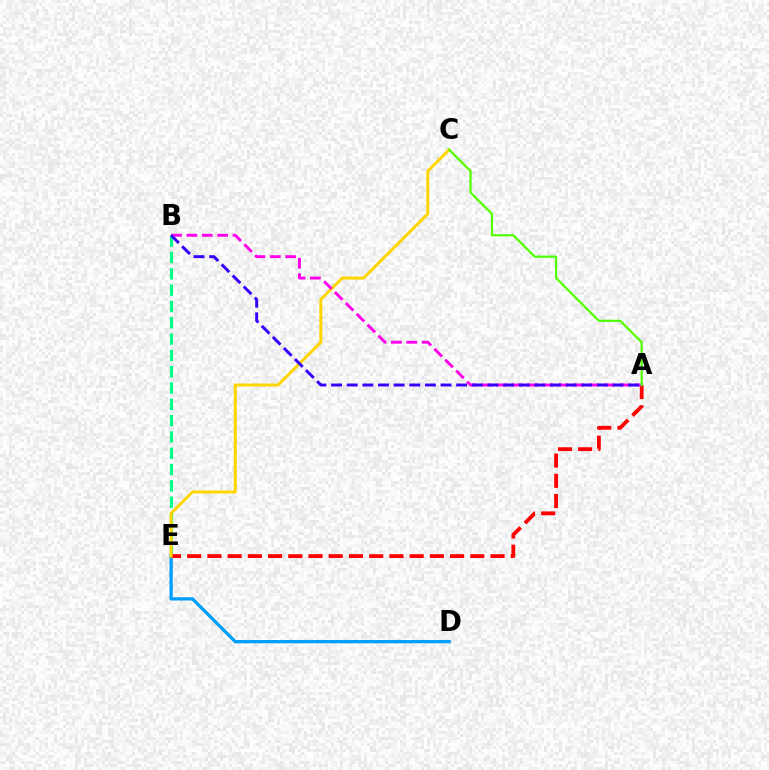{('D', 'E'): [{'color': '#009eff', 'line_style': 'solid', 'thickness': 2.36}], ('B', 'E'): [{'color': '#00ff86', 'line_style': 'dashed', 'thickness': 2.22}], ('A', 'E'): [{'color': '#ff0000', 'line_style': 'dashed', 'thickness': 2.75}], ('C', 'E'): [{'color': '#ffd500', 'line_style': 'solid', 'thickness': 2.14}], ('A', 'B'): [{'color': '#ff00ed', 'line_style': 'dashed', 'thickness': 2.09}, {'color': '#3700ff', 'line_style': 'dashed', 'thickness': 2.12}], ('A', 'C'): [{'color': '#4fff00', 'line_style': 'solid', 'thickness': 1.57}]}